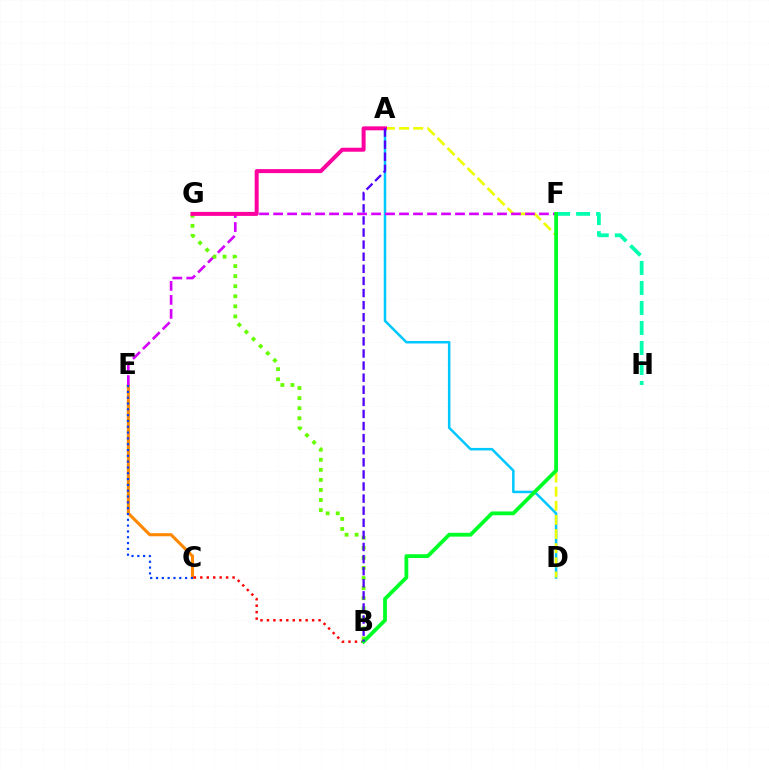{('A', 'D'): [{'color': '#00c7ff', 'line_style': 'solid', 'thickness': 1.81}, {'color': '#eeff00', 'line_style': 'dashed', 'thickness': 1.92}], ('C', 'E'): [{'color': '#ff8800', 'line_style': 'solid', 'thickness': 2.23}, {'color': '#003fff', 'line_style': 'dotted', 'thickness': 1.58}], ('E', 'F'): [{'color': '#d600ff', 'line_style': 'dashed', 'thickness': 1.9}], ('B', 'C'): [{'color': '#ff0000', 'line_style': 'dotted', 'thickness': 1.75}], ('B', 'G'): [{'color': '#66ff00', 'line_style': 'dotted', 'thickness': 2.74}], ('F', 'H'): [{'color': '#00ffaf', 'line_style': 'dashed', 'thickness': 2.72}], ('B', 'F'): [{'color': '#00ff27', 'line_style': 'solid', 'thickness': 2.74}], ('A', 'G'): [{'color': '#ff00a0', 'line_style': 'solid', 'thickness': 2.86}], ('A', 'B'): [{'color': '#4f00ff', 'line_style': 'dashed', 'thickness': 1.64}]}